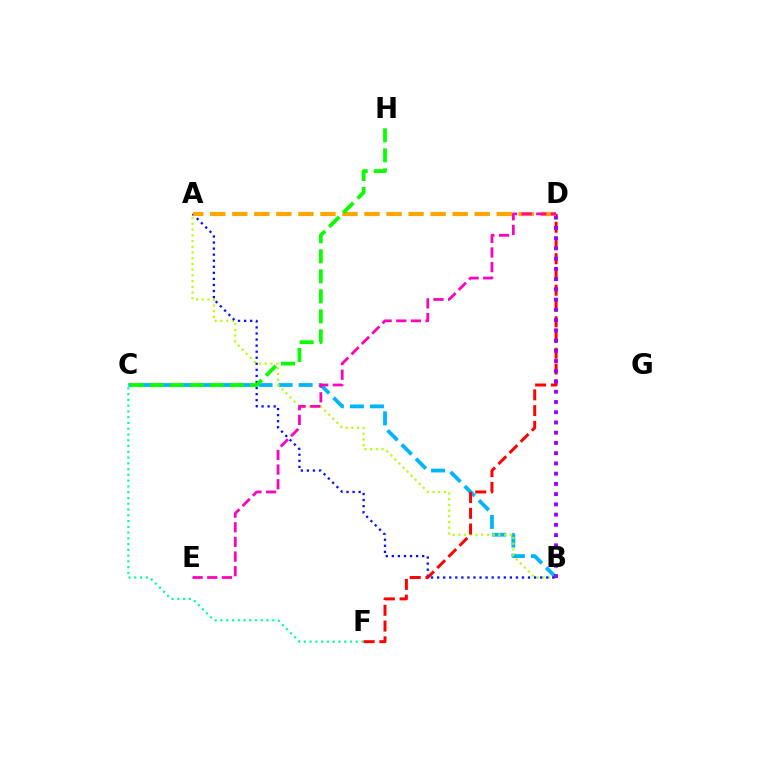{('B', 'C'): [{'color': '#00b5ff', 'line_style': 'dashed', 'thickness': 2.72}], ('A', 'B'): [{'color': '#b3ff00', 'line_style': 'dotted', 'thickness': 1.55}, {'color': '#0010ff', 'line_style': 'dotted', 'thickness': 1.65}], ('C', 'F'): [{'color': '#00ff9d', 'line_style': 'dotted', 'thickness': 1.57}], ('D', 'F'): [{'color': '#ff0000', 'line_style': 'dashed', 'thickness': 2.14}], ('A', 'D'): [{'color': '#ffa500', 'line_style': 'dashed', 'thickness': 2.99}], ('D', 'E'): [{'color': '#ff00bd', 'line_style': 'dashed', 'thickness': 1.99}], ('C', 'H'): [{'color': '#08ff00', 'line_style': 'dashed', 'thickness': 2.72}], ('B', 'D'): [{'color': '#9b00ff', 'line_style': 'dotted', 'thickness': 2.78}]}